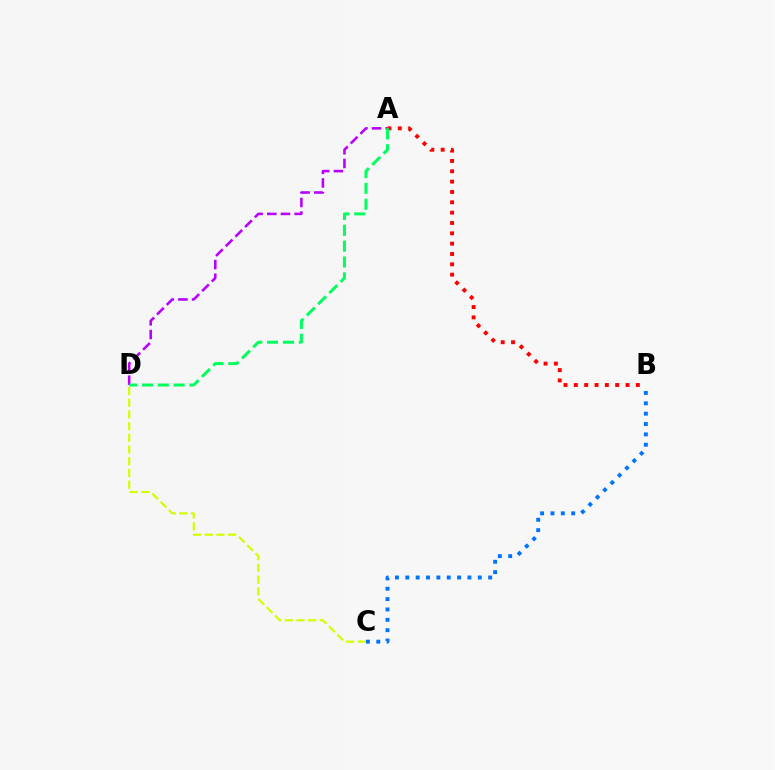{('C', 'D'): [{'color': '#d1ff00', 'line_style': 'dashed', 'thickness': 1.59}], ('A', 'D'): [{'color': '#b900ff', 'line_style': 'dashed', 'thickness': 1.86}, {'color': '#00ff5c', 'line_style': 'dashed', 'thickness': 2.16}], ('A', 'B'): [{'color': '#ff0000', 'line_style': 'dotted', 'thickness': 2.81}], ('B', 'C'): [{'color': '#0074ff', 'line_style': 'dotted', 'thickness': 2.81}]}